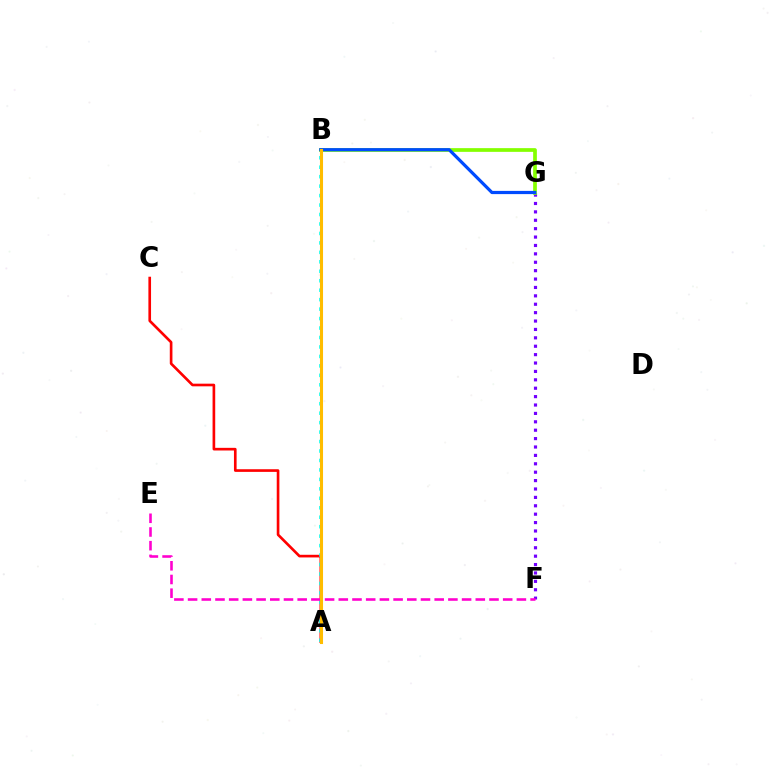{('F', 'G'): [{'color': '#7200ff', 'line_style': 'dotted', 'thickness': 2.28}], ('B', 'G'): [{'color': '#84ff00', 'line_style': 'solid', 'thickness': 2.68}, {'color': '#004bff', 'line_style': 'solid', 'thickness': 2.31}], ('A', 'C'): [{'color': '#ff0000', 'line_style': 'solid', 'thickness': 1.91}], ('A', 'B'): [{'color': '#00fff6', 'line_style': 'dotted', 'thickness': 2.57}, {'color': '#00ff39', 'line_style': 'solid', 'thickness': 2.15}, {'color': '#ffbd00', 'line_style': 'solid', 'thickness': 2.21}], ('E', 'F'): [{'color': '#ff00cf', 'line_style': 'dashed', 'thickness': 1.86}]}